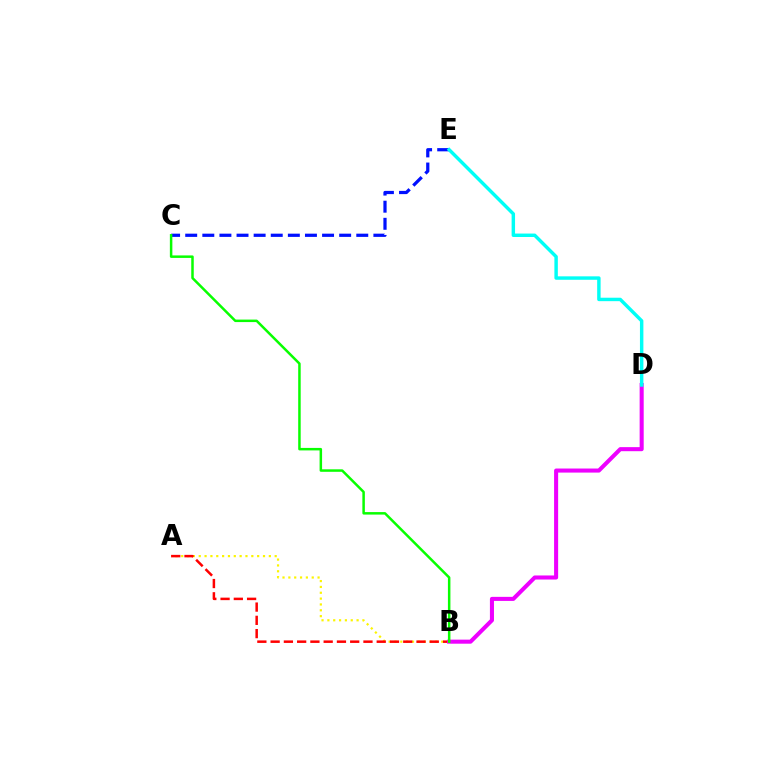{('A', 'B'): [{'color': '#fcf500', 'line_style': 'dotted', 'thickness': 1.59}, {'color': '#ff0000', 'line_style': 'dashed', 'thickness': 1.8}], ('C', 'E'): [{'color': '#0010ff', 'line_style': 'dashed', 'thickness': 2.32}], ('B', 'D'): [{'color': '#ee00ff', 'line_style': 'solid', 'thickness': 2.92}], ('B', 'C'): [{'color': '#08ff00', 'line_style': 'solid', 'thickness': 1.8}], ('D', 'E'): [{'color': '#00fff6', 'line_style': 'solid', 'thickness': 2.48}]}